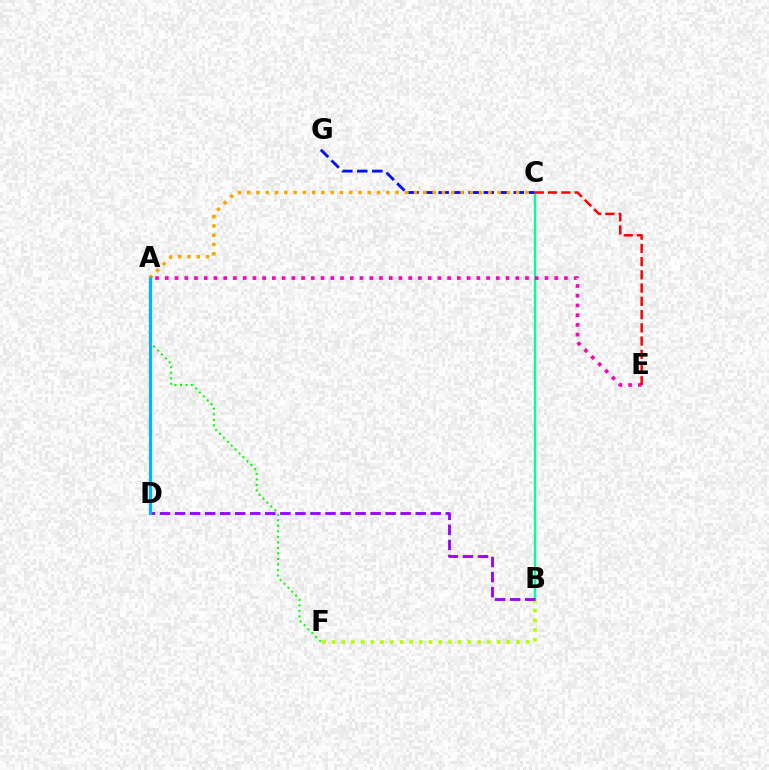{('B', 'C'): [{'color': '#00ff9d', 'line_style': 'solid', 'thickness': 1.68}], ('A', 'E'): [{'color': '#ff00bd', 'line_style': 'dotted', 'thickness': 2.65}], ('B', 'F'): [{'color': '#b3ff00', 'line_style': 'dotted', 'thickness': 2.64}], ('B', 'D'): [{'color': '#9b00ff', 'line_style': 'dashed', 'thickness': 2.04}], ('C', 'G'): [{'color': '#0010ff', 'line_style': 'dashed', 'thickness': 2.04}], ('A', 'C'): [{'color': '#ffa500', 'line_style': 'dotted', 'thickness': 2.52}], ('A', 'F'): [{'color': '#08ff00', 'line_style': 'dotted', 'thickness': 1.5}], ('A', 'D'): [{'color': '#00b5ff', 'line_style': 'solid', 'thickness': 2.31}], ('C', 'E'): [{'color': '#ff0000', 'line_style': 'dashed', 'thickness': 1.8}]}